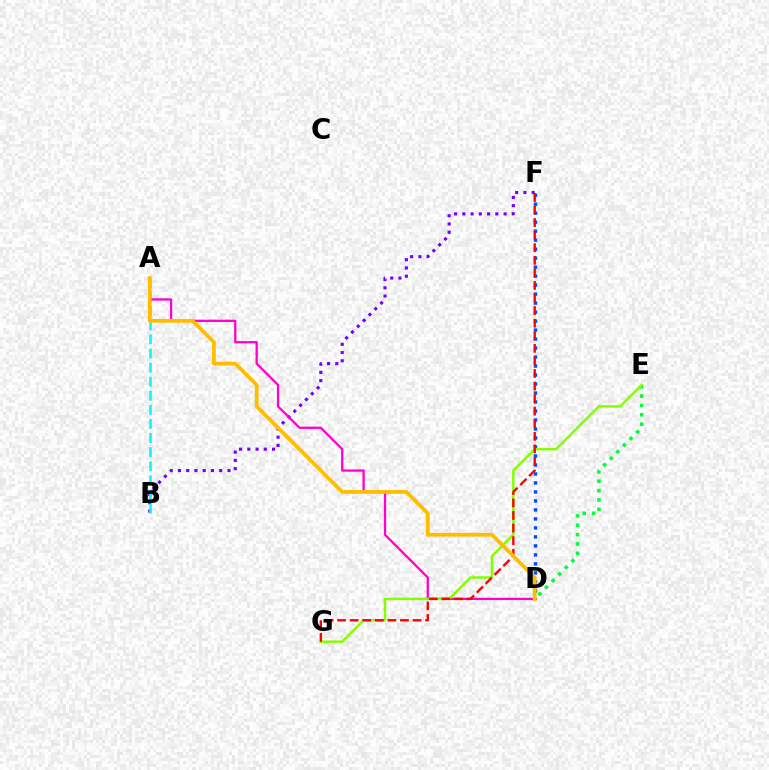{('B', 'F'): [{'color': '#7200ff', 'line_style': 'dotted', 'thickness': 2.24}], ('A', 'B'): [{'color': '#00fff6', 'line_style': 'dashed', 'thickness': 1.92}], ('D', 'E'): [{'color': '#00ff39', 'line_style': 'dotted', 'thickness': 2.54}], ('A', 'D'): [{'color': '#ff00cf', 'line_style': 'solid', 'thickness': 1.64}, {'color': '#ffbd00', 'line_style': 'solid', 'thickness': 2.71}], ('D', 'F'): [{'color': '#004bff', 'line_style': 'dotted', 'thickness': 2.44}], ('E', 'G'): [{'color': '#84ff00', 'line_style': 'solid', 'thickness': 1.79}], ('F', 'G'): [{'color': '#ff0000', 'line_style': 'dashed', 'thickness': 1.71}]}